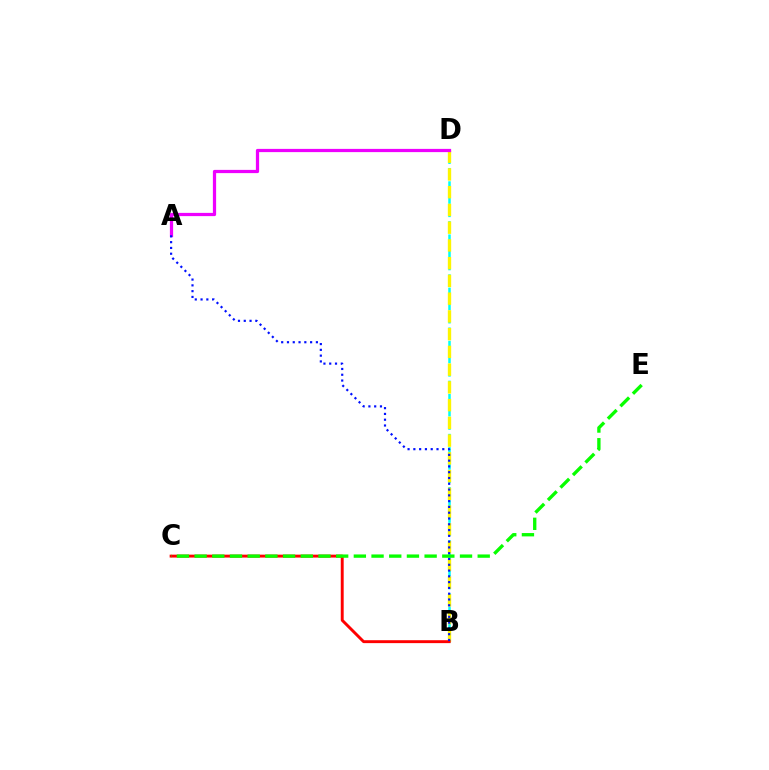{('B', 'D'): [{'color': '#00fff6', 'line_style': 'dashed', 'thickness': 1.81}, {'color': '#fcf500', 'line_style': 'dashed', 'thickness': 2.41}], ('B', 'C'): [{'color': '#ff0000', 'line_style': 'solid', 'thickness': 2.1}], ('A', 'D'): [{'color': '#ee00ff', 'line_style': 'solid', 'thickness': 2.33}], ('A', 'B'): [{'color': '#0010ff', 'line_style': 'dotted', 'thickness': 1.57}], ('C', 'E'): [{'color': '#08ff00', 'line_style': 'dashed', 'thickness': 2.4}]}